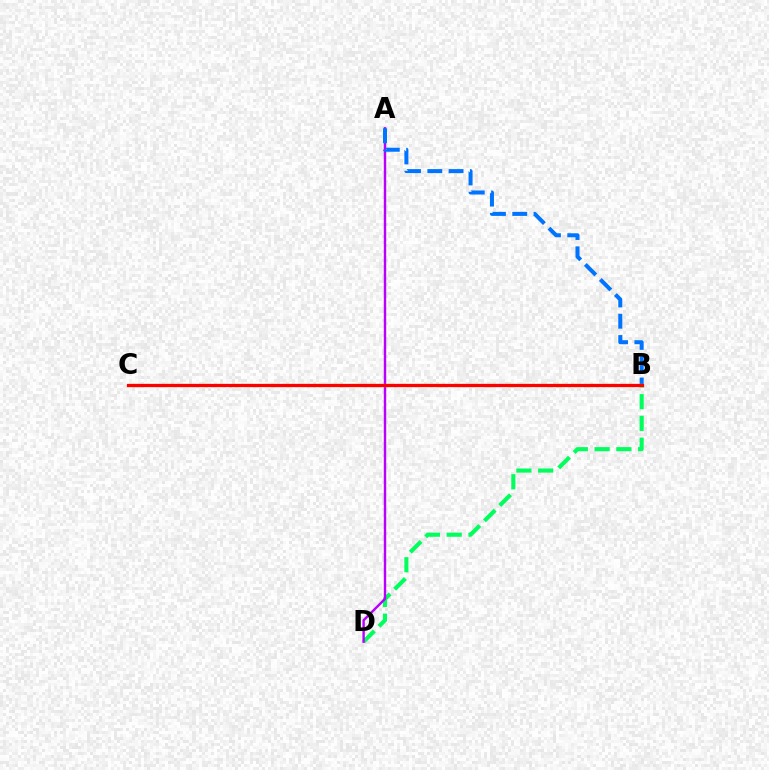{('B', 'D'): [{'color': '#00ff5c', 'line_style': 'dashed', 'thickness': 2.96}], ('A', 'D'): [{'color': '#b900ff', 'line_style': 'solid', 'thickness': 1.74}], ('A', 'B'): [{'color': '#0074ff', 'line_style': 'dashed', 'thickness': 2.89}], ('B', 'C'): [{'color': '#d1ff00', 'line_style': 'dashed', 'thickness': 2.31}, {'color': '#ff0000', 'line_style': 'solid', 'thickness': 2.34}]}